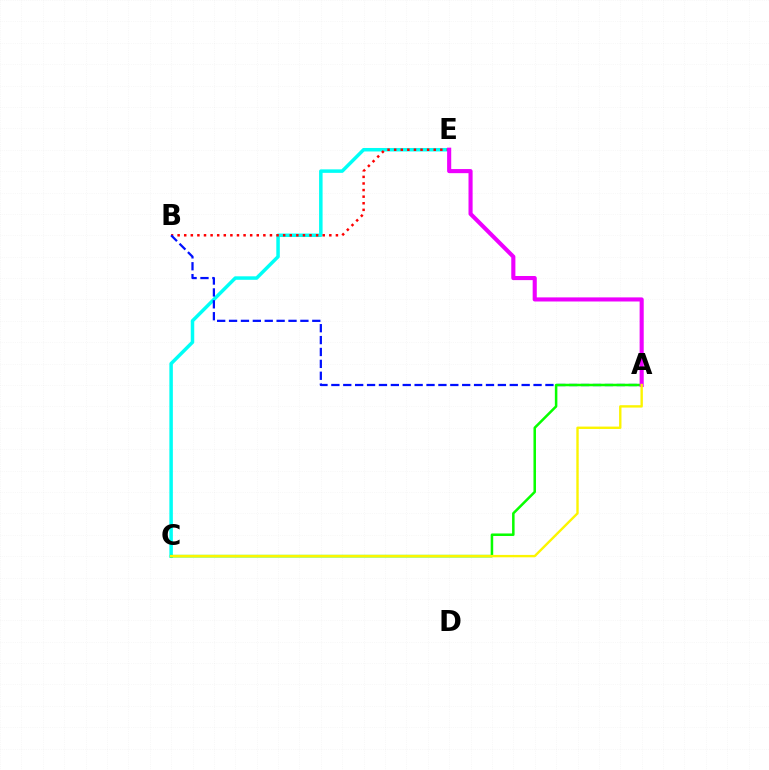{('C', 'E'): [{'color': '#00fff6', 'line_style': 'solid', 'thickness': 2.52}], ('B', 'E'): [{'color': '#ff0000', 'line_style': 'dotted', 'thickness': 1.79}], ('A', 'B'): [{'color': '#0010ff', 'line_style': 'dashed', 'thickness': 1.62}], ('A', 'C'): [{'color': '#08ff00', 'line_style': 'solid', 'thickness': 1.82}, {'color': '#fcf500', 'line_style': 'solid', 'thickness': 1.72}], ('A', 'E'): [{'color': '#ee00ff', 'line_style': 'solid', 'thickness': 2.96}]}